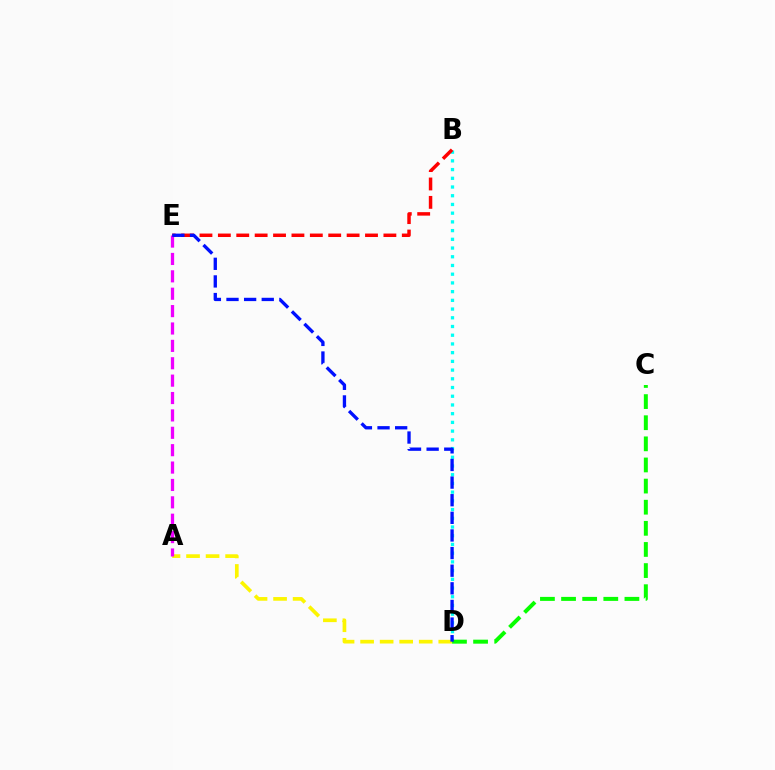{('B', 'D'): [{'color': '#00fff6', 'line_style': 'dotted', 'thickness': 2.37}], ('B', 'E'): [{'color': '#ff0000', 'line_style': 'dashed', 'thickness': 2.5}], ('A', 'D'): [{'color': '#fcf500', 'line_style': 'dashed', 'thickness': 2.65}], ('A', 'E'): [{'color': '#ee00ff', 'line_style': 'dashed', 'thickness': 2.36}], ('C', 'D'): [{'color': '#08ff00', 'line_style': 'dashed', 'thickness': 2.87}], ('D', 'E'): [{'color': '#0010ff', 'line_style': 'dashed', 'thickness': 2.39}]}